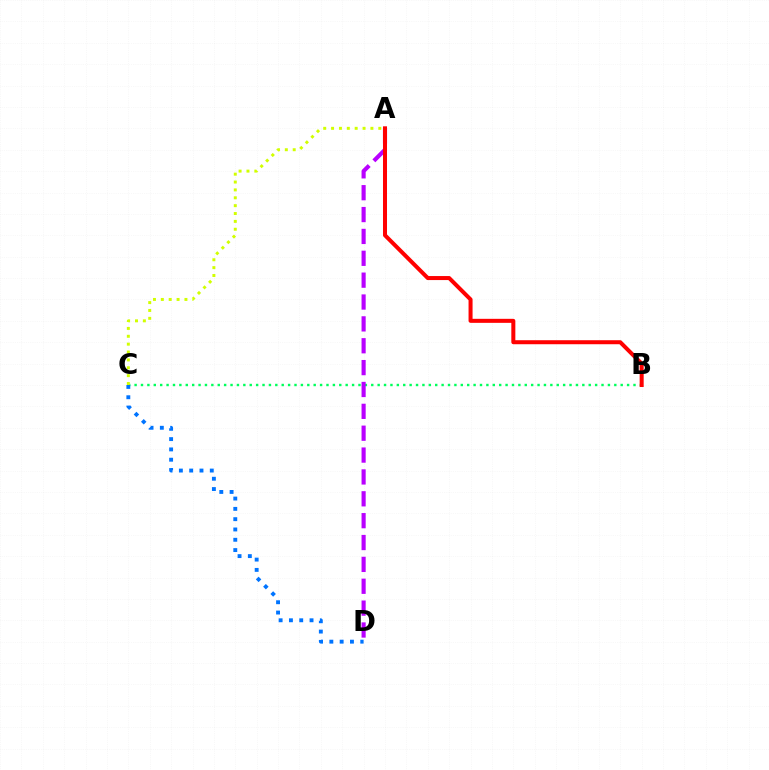{('B', 'C'): [{'color': '#00ff5c', 'line_style': 'dotted', 'thickness': 1.74}], ('A', 'D'): [{'color': '#b900ff', 'line_style': 'dashed', 'thickness': 2.97}], ('A', 'B'): [{'color': '#ff0000', 'line_style': 'solid', 'thickness': 2.89}], ('A', 'C'): [{'color': '#d1ff00', 'line_style': 'dotted', 'thickness': 2.14}], ('C', 'D'): [{'color': '#0074ff', 'line_style': 'dotted', 'thickness': 2.8}]}